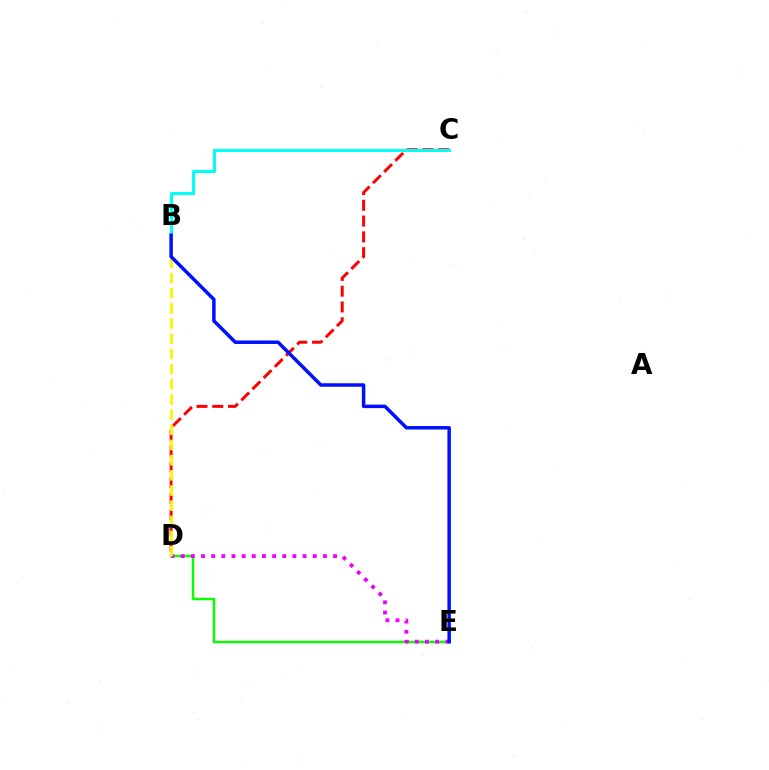{('D', 'E'): [{'color': '#08ff00', 'line_style': 'solid', 'thickness': 1.75}, {'color': '#ee00ff', 'line_style': 'dotted', 'thickness': 2.76}], ('C', 'D'): [{'color': '#ff0000', 'line_style': 'dashed', 'thickness': 2.15}], ('B', 'C'): [{'color': '#00fff6', 'line_style': 'solid', 'thickness': 2.2}], ('B', 'D'): [{'color': '#fcf500', 'line_style': 'dashed', 'thickness': 2.06}], ('B', 'E'): [{'color': '#0010ff', 'line_style': 'solid', 'thickness': 2.51}]}